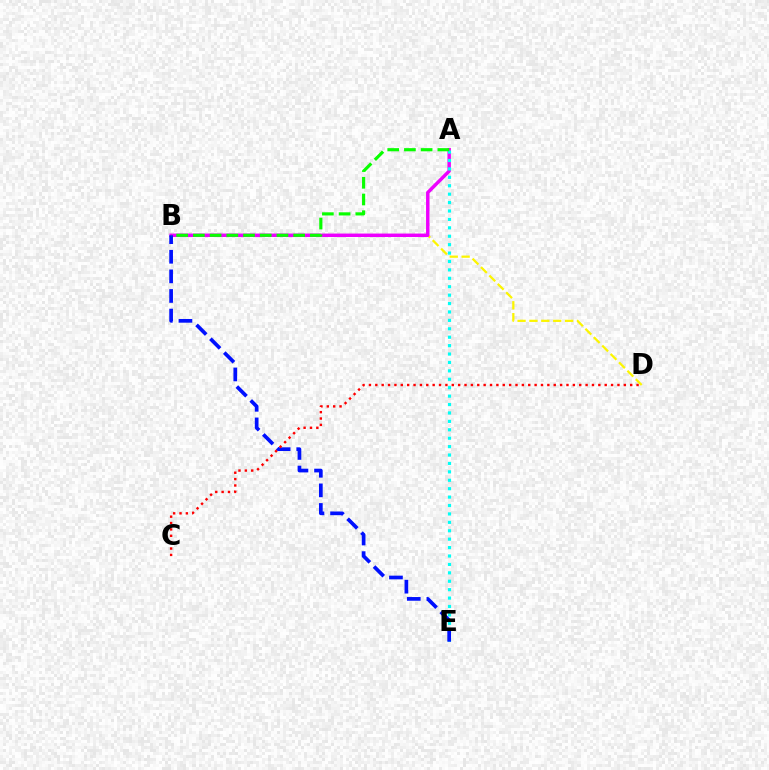{('B', 'D'): [{'color': '#fcf500', 'line_style': 'dashed', 'thickness': 1.61}], ('A', 'B'): [{'color': '#ee00ff', 'line_style': 'solid', 'thickness': 2.48}, {'color': '#08ff00', 'line_style': 'dashed', 'thickness': 2.27}], ('A', 'E'): [{'color': '#00fff6', 'line_style': 'dotted', 'thickness': 2.29}], ('B', 'E'): [{'color': '#0010ff', 'line_style': 'dashed', 'thickness': 2.66}], ('C', 'D'): [{'color': '#ff0000', 'line_style': 'dotted', 'thickness': 1.73}]}